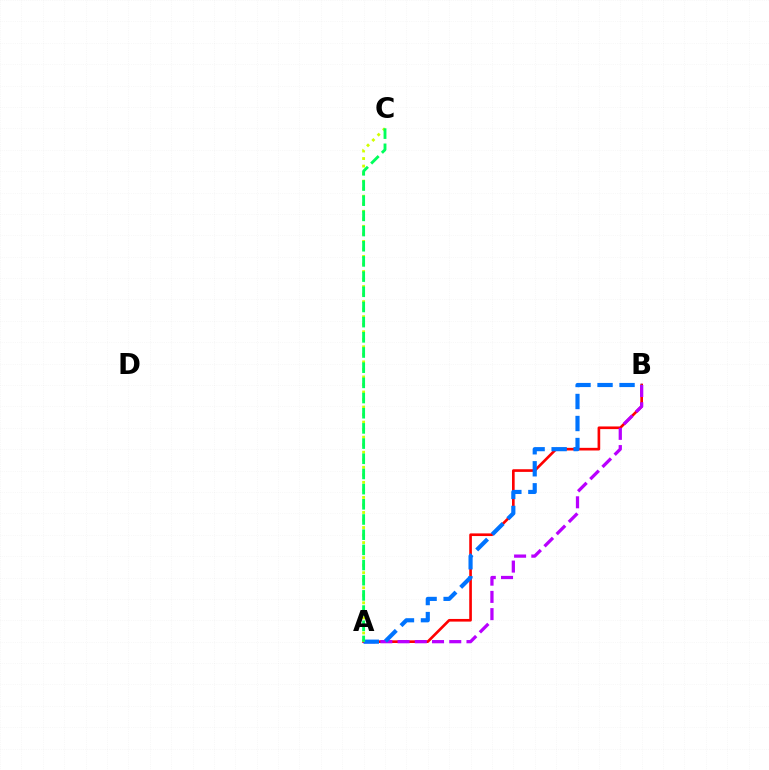{('A', 'B'): [{'color': '#ff0000', 'line_style': 'solid', 'thickness': 1.91}, {'color': '#b900ff', 'line_style': 'dashed', 'thickness': 2.34}, {'color': '#0074ff', 'line_style': 'dashed', 'thickness': 2.99}], ('A', 'C'): [{'color': '#d1ff00', 'line_style': 'dotted', 'thickness': 2.05}, {'color': '#00ff5c', 'line_style': 'dashed', 'thickness': 2.06}]}